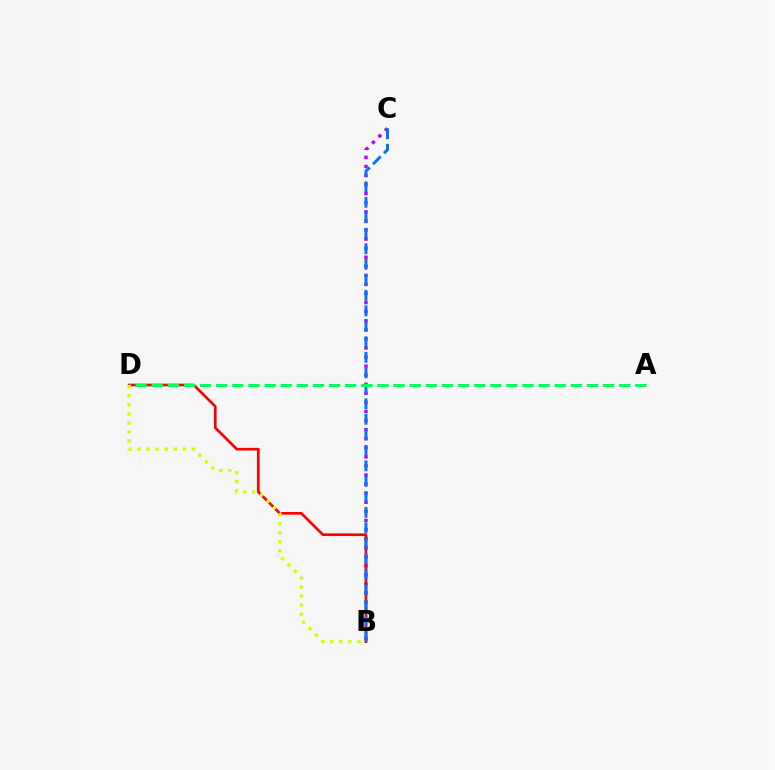{('B', 'C'): [{'color': '#b900ff', 'line_style': 'dotted', 'thickness': 2.47}, {'color': '#0074ff', 'line_style': 'dashed', 'thickness': 2.11}], ('B', 'D'): [{'color': '#ff0000', 'line_style': 'solid', 'thickness': 1.92}, {'color': '#d1ff00', 'line_style': 'dotted', 'thickness': 2.46}], ('A', 'D'): [{'color': '#00ff5c', 'line_style': 'dashed', 'thickness': 2.19}]}